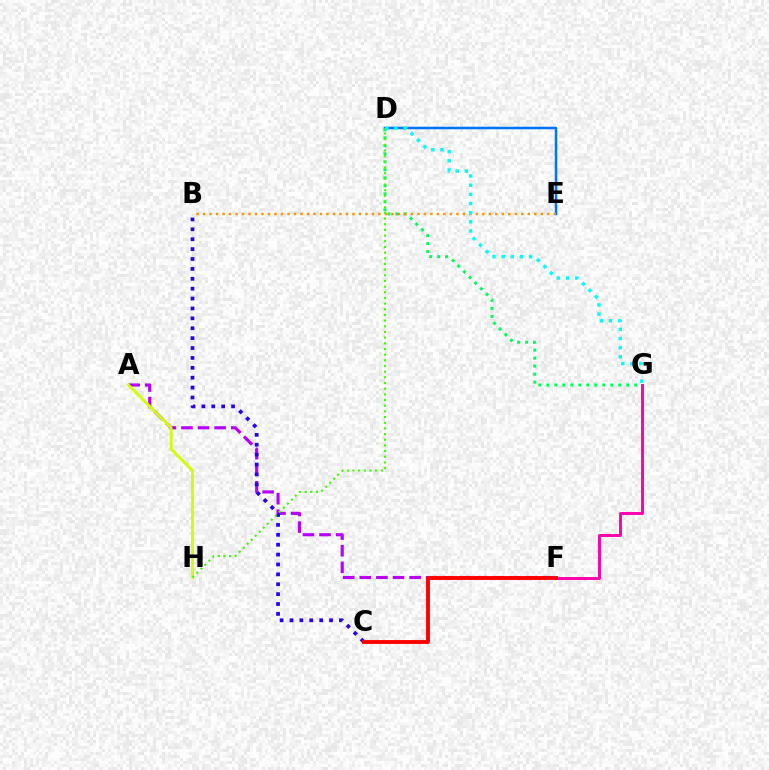{('A', 'F'): [{'color': '#b900ff', 'line_style': 'dashed', 'thickness': 2.26}], ('A', 'H'): [{'color': '#d1ff00', 'line_style': 'solid', 'thickness': 2.09}], ('D', 'E'): [{'color': '#0074ff', 'line_style': 'solid', 'thickness': 1.8}], ('F', 'G'): [{'color': '#ff00ac', 'line_style': 'solid', 'thickness': 2.1}], ('B', 'C'): [{'color': '#2500ff', 'line_style': 'dotted', 'thickness': 2.69}], ('D', 'G'): [{'color': '#00ff5c', 'line_style': 'dotted', 'thickness': 2.17}, {'color': '#00fff6', 'line_style': 'dotted', 'thickness': 2.49}], ('C', 'F'): [{'color': '#ff0000', 'line_style': 'solid', 'thickness': 2.78}], ('B', 'E'): [{'color': '#ff9400', 'line_style': 'dotted', 'thickness': 1.76}], ('D', 'H'): [{'color': '#3dff00', 'line_style': 'dotted', 'thickness': 1.54}]}